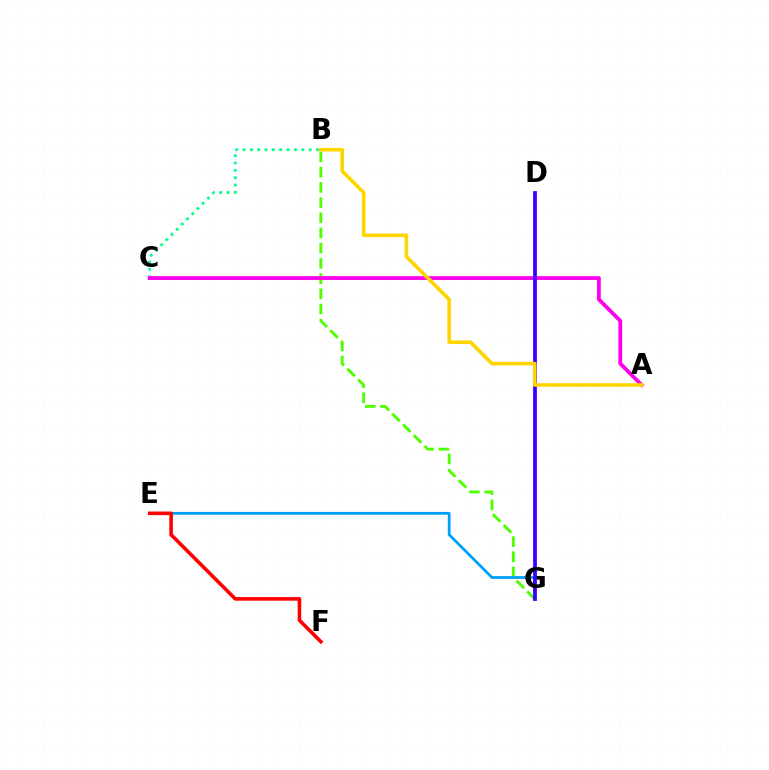{('B', 'G'): [{'color': '#4fff00', 'line_style': 'dashed', 'thickness': 2.07}], ('E', 'G'): [{'color': '#009eff', 'line_style': 'solid', 'thickness': 1.99}], ('E', 'F'): [{'color': '#ff0000', 'line_style': 'solid', 'thickness': 2.59}], ('B', 'C'): [{'color': '#00ff86', 'line_style': 'dotted', 'thickness': 2.0}], ('A', 'C'): [{'color': '#ff00ed', 'line_style': 'solid', 'thickness': 2.73}], ('D', 'G'): [{'color': '#3700ff', 'line_style': 'solid', 'thickness': 2.7}], ('A', 'B'): [{'color': '#ffd500', 'line_style': 'solid', 'thickness': 2.61}]}